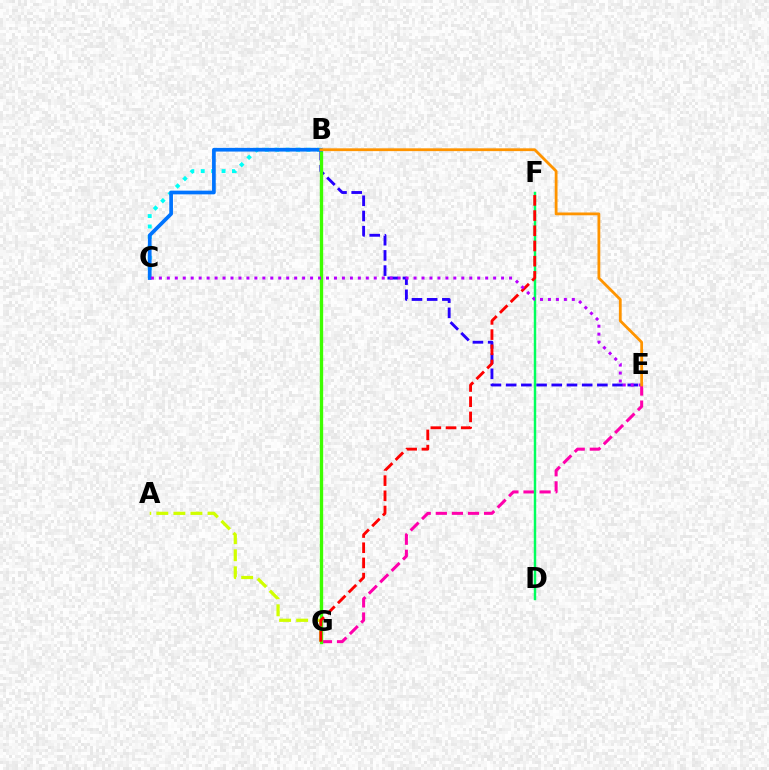{('E', 'G'): [{'color': '#ff00ac', 'line_style': 'dashed', 'thickness': 2.19}], ('B', 'C'): [{'color': '#00fff6', 'line_style': 'dotted', 'thickness': 2.83}, {'color': '#0074ff', 'line_style': 'solid', 'thickness': 2.66}], ('A', 'G'): [{'color': '#d1ff00', 'line_style': 'dashed', 'thickness': 2.32}], ('B', 'E'): [{'color': '#2500ff', 'line_style': 'dashed', 'thickness': 2.07}, {'color': '#ff9400', 'line_style': 'solid', 'thickness': 2.02}], ('B', 'G'): [{'color': '#3dff00', 'line_style': 'solid', 'thickness': 2.4}], ('D', 'F'): [{'color': '#00ff5c', 'line_style': 'solid', 'thickness': 1.76}], ('F', 'G'): [{'color': '#ff0000', 'line_style': 'dashed', 'thickness': 2.06}], ('C', 'E'): [{'color': '#b900ff', 'line_style': 'dotted', 'thickness': 2.16}]}